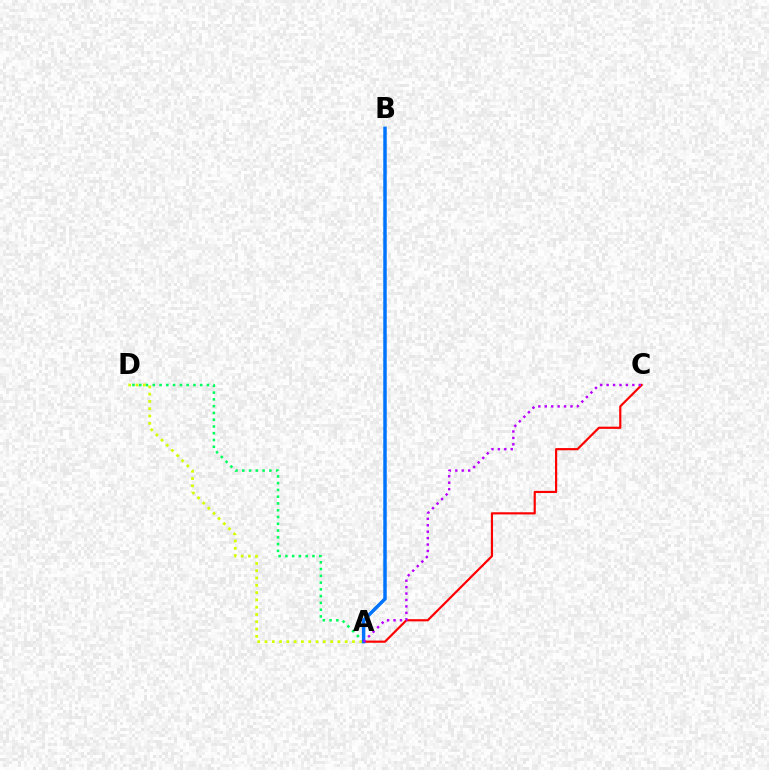{('A', 'D'): [{'color': '#00ff5c', 'line_style': 'dotted', 'thickness': 1.84}, {'color': '#d1ff00', 'line_style': 'dotted', 'thickness': 1.98}], ('A', 'C'): [{'color': '#ff0000', 'line_style': 'solid', 'thickness': 1.56}, {'color': '#b900ff', 'line_style': 'dotted', 'thickness': 1.75}], ('A', 'B'): [{'color': '#0074ff', 'line_style': 'solid', 'thickness': 2.5}]}